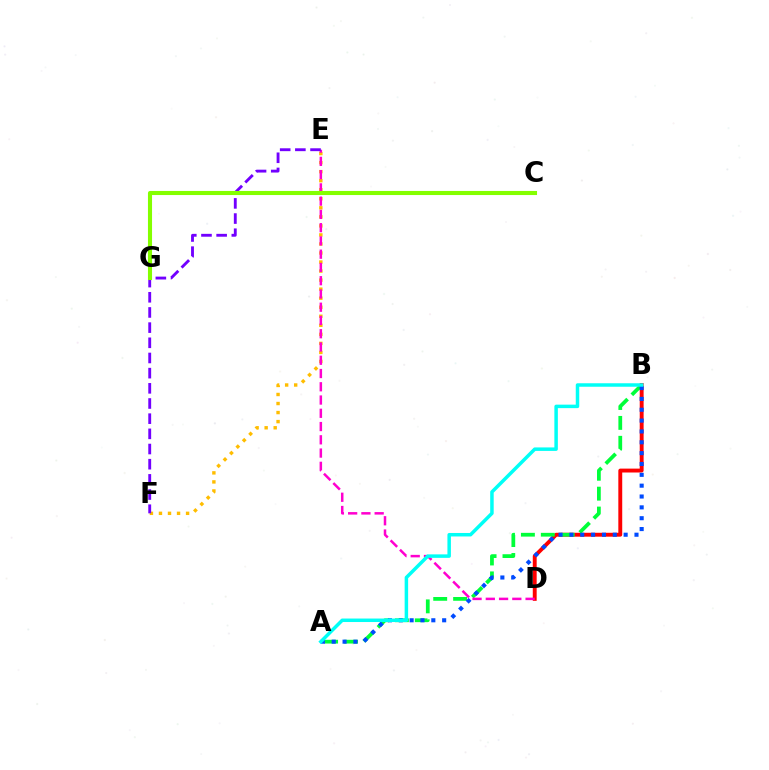{('B', 'D'): [{'color': '#ff0000', 'line_style': 'solid', 'thickness': 2.8}], ('A', 'B'): [{'color': '#00ff39', 'line_style': 'dashed', 'thickness': 2.7}, {'color': '#004bff', 'line_style': 'dotted', 'thickness': 2.95}, {'color': '#00fff6', 'line_style': 'solid', 'thickness': 2.51}], ('E', 'F'): [{'color': '#ffbd00', 'line_style': 'dotted', 'thickness': 2.46}, {'color': '#7200ff', 'line_style': 'dashed', 'thickness': 2.06}], ('D', 'E'): [{'color': '#ff00cf', 'line_style': 'dashed', 'thickness': 1.8}], ('C', 'G'): [{'color': '#84ff00', 'line_style': 'solid', 'thickness': 2.94}]}